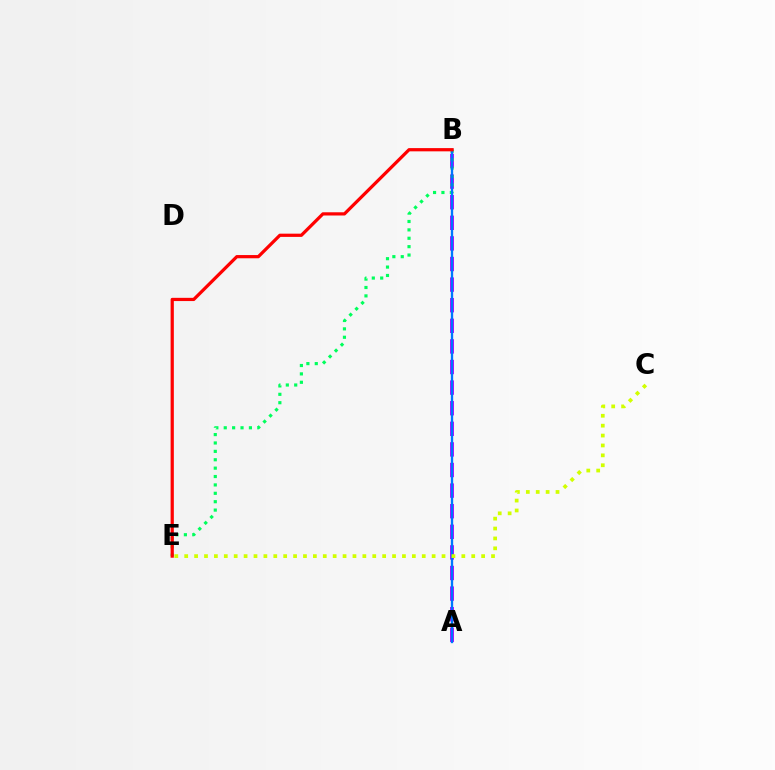{('A', 'B'): [{'color': '#b900ff', 'line_style': 'dashed', 'thickness': 2.8}, {'color': '#0074ff', 'line_style': 'solid', 'thickness': 1.68}], ('B', 'E'): [{'color': '#00ff5c', 'line_style': 'dotted', 'thickness': 2.28}, {'color': '#ff0000', 'line_style': 'solid', 'thickness': 2.32}], ('C', 'E'): [{'color': '#d1ff00', 'line_style': 'dotted', 'thickness': 2.69}]}